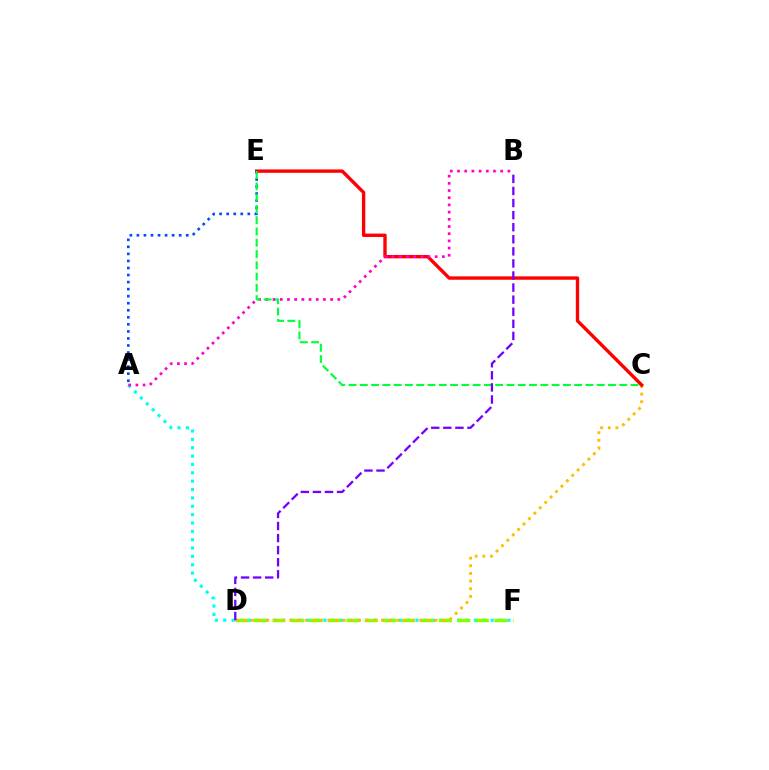{('A', 'F'): [{'color': '#00fff6', 'line_style': 'dotted', 'thickness': 2.27}], ('D', 'F'): [{'color': '#84ff00', 'line_style': 'dashed', 'thickness': 2.51}], ('C', 'D'): [{'color': '#ffbd00', 'line_style': 'dotted', 'thickness': 2.08}], ('C', 'E'): [{'color': '#ff0000', 'line_style': 'solid', 'thickness': 2.43}, {'color': '#00ff39', 'line_style': 'dashed', 'thickness': 1.53}], ('A', 'B'): [{'color': '#ff00cf', 'line_style': 'dotted', 'thickness': 1.95}], ('A', 'E'): [{'color': '#004bff', 'line_style': 'dotted', 'thickness': 1.91}], ('B', 'D'): [{'color': '#7200ff', 'line_style': 'dashed', 'thickness': 1.64}]}